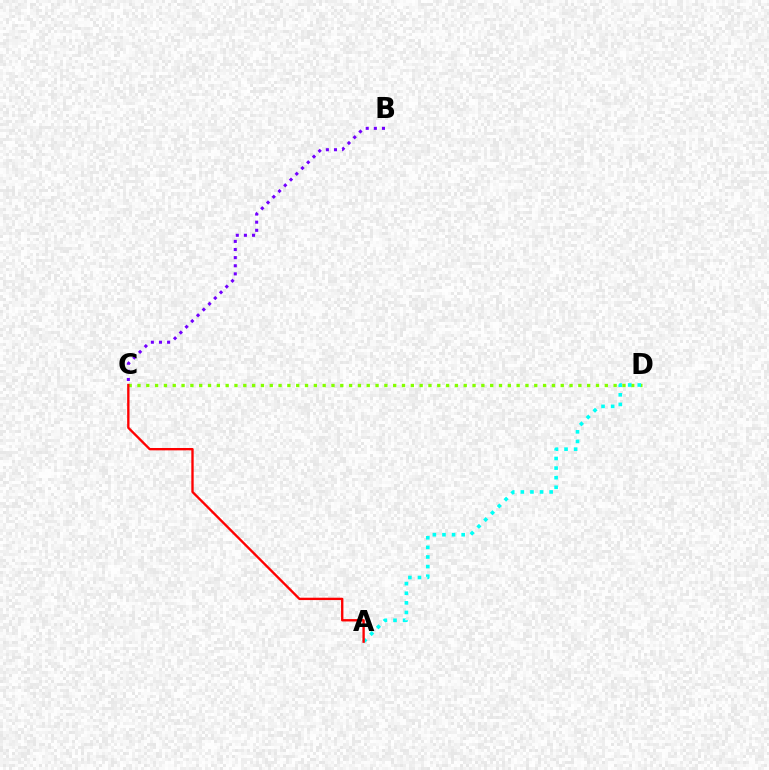{('C', 'D'): [{'color': '#84ff00', 'line_style': 'dotted', 'thickness': 2.4}], ('B', 'C'): [{'color': '#7200ff', 'line_style': 'dotted', 'thickness': 2.21}], ('A', 'D'): [{'color': '#00fff6', 'line_style': 'dotted', 'thickness': 2.61}], ('A', 'C'): [{'color': '#ff0000', 'line_style': 'solid', 'thickness': 1.69}]}